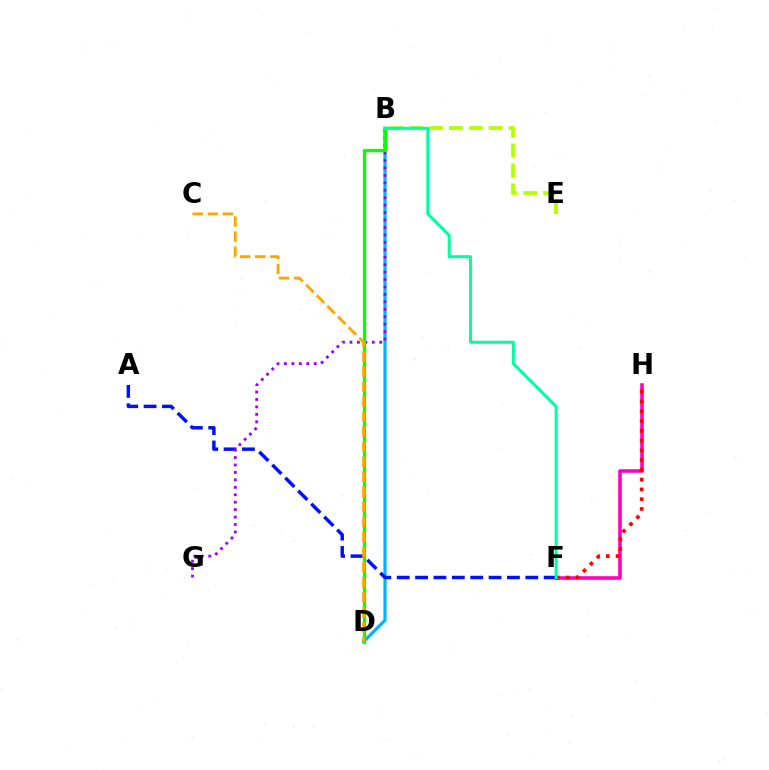{('B', 'D'): [{'color': '#00b5ff', 'line_style': 'solid', 'thickness': 2.31}, {'color': '#08ff00', 'line_style': 'solid', 'thickness': 2.38}], ('F', 'H'): [{'color': '#ff00bd', 'line_style': 'solid', 'thickness': 2.57}, {'color': '#ff0000', 'line_style': 'dotted', 'thickness': 2.66}], ('A', 'F'): [{'color': '#0010ff', 'line_style': 'dashed', 'thickness': 2.5}], ('B', 'E'): [{'color': '#b3ff00', 'line_style': 'dashed', 'thickness': 2.7}], ('B', 'G'): [{'color': '#9b00ff', 'line_style': 'dotted', 'thickness': 2.02}], ('C', 'D'): [{'color': '#ffa500', 'line_style': 'dashed', 'thickness': 2.04}], ('B', 'F'): [{'color': '#00ff9d', 'line_style': 'solid', 'thickness': 2.16}]}